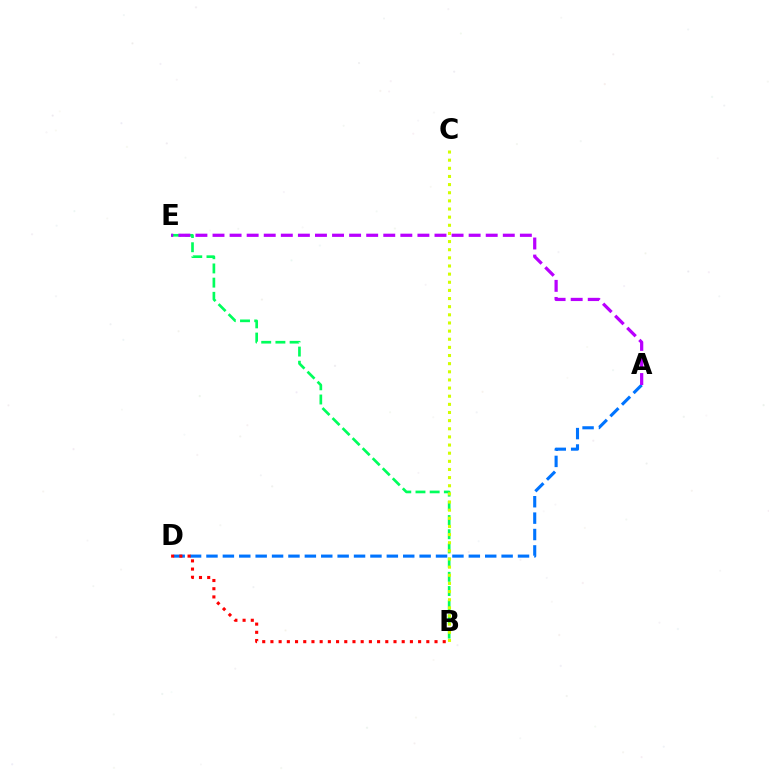{('B', 'E'): [{'color': '#00ff5c', 'line_style': 'dashed', 'thickness': 1.93}], ('B', 'C'): [{'color': '#d1ff00', 'line_style': 'dotted', 'thickness': 2.21}], ('A', 'D'): [{'color': '#0074ff', 'line_style': 'dashed', 'thickness': 2.23}], ('A', 'E'): [{'color': '#b900ff', 'line_style': 'dashed', 'thickness': 2.32}], ('B', 'D'): [{'color': '#ff0000', 'line_style': 'dotted', 'thickness': 2.23}]}